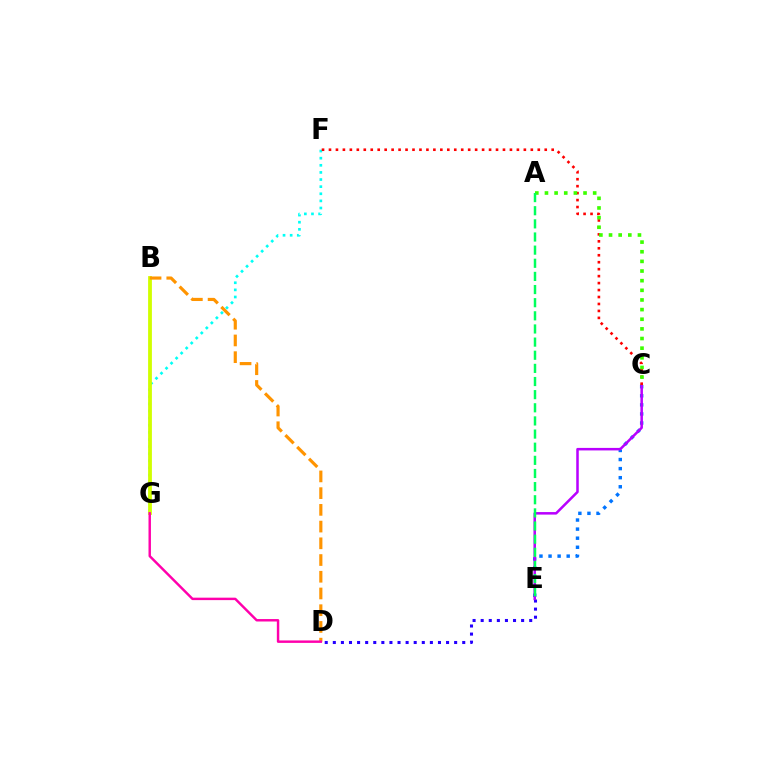{('D', 'E'): [{'color': '#2500ff', 'line_style': 'dotted', 'thickness': 2.2}], ('F', 'G'): [{'color': '#00fff6', 'line_style': 'dotted', 'thickness': 1.93}], ('C', 'E'): [{'color': '#0074ff', 'line_style': 'dotted', 'thickness': 2.47}, {'color': '#b900ff', 'line_style': 'solid', 'thickness': 1.82}], ('B', 'G'): [{'color': '#d1ff00', 'line_style': 'solid', 'thickness': 2.73}], ('C', 'F'): [{'color': '#ff0000', 'line_style': 'dotted', 'thickness': 1.89}], ('B', 'D'): [{'color': '#ff9400', 'line_style': 'dashed', 'thickness': 2.27}], ('A', 'C'): [{'color': '#3dff00', 'line_style': 'dotted', 'thickness': 2.62}], ('D', 'G'): [{'color': '#ff00ac', 'line_style': 'solid', 'thickness': 1.76}], ('A', 'E'): [{'color': '#00ff5c', 'line_style': 'dashed', 'thickness': 1.78}]}